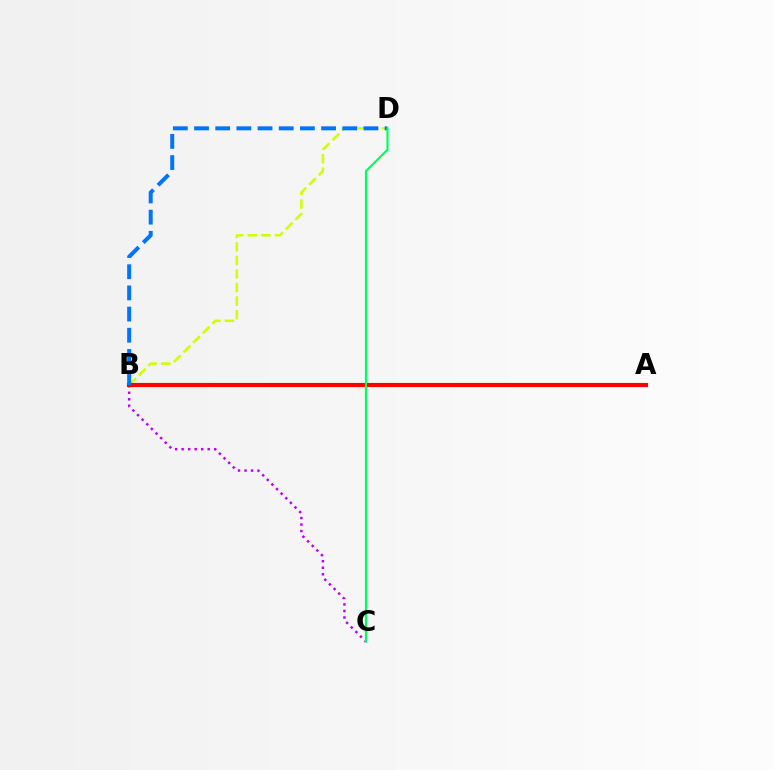{('B', 'D'): [{'color': '#d1ff00', 'line_style': 'dashed', 'thickness': 1.84}, {'color': '#0074ff', 'line_style': 'dashed', 'thickness': 2.88}], ('B', 'C'): [{'color': '#b900ff', 'line_style': 'dotted', 'thickness': 1.77}], ('A', 'B'): [{'color': '#ff0000', 'line_style': 'solid', 'thickness': 2.97}], ('C', 'D'): [{'color': '#00ff5c', 'line_style': 'solid', 'thickness': 1.55}]}